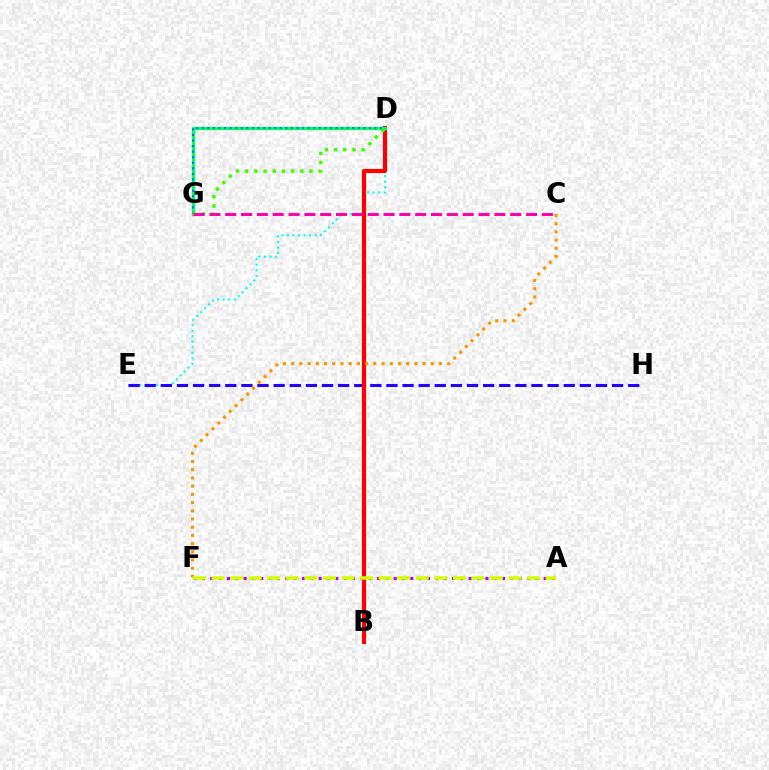{('D', 'E'): [{'color': '#00fff6', 'line_style': 'dotted', 'thickness': 1.5}], ('E', 'H'): [{'color': '#2500ff', 'line_style': 'dashed', 'thickness': 2.19}], ('A', 'F'): [{'color': '#b900ff', 'line_style': 'dotted', 'thickness': 2.27}, {'color': '#d1ff00', 'line_style': 'dashed', 'thickness': 2.52}], ('B', 'D'): [{'color': '#ff0000', 'line_style': 'solid', 'thickness': 2.98}], ('D', 'G'): [{'color': '#00ff5c', 'line_style': 'solid', 'thickness': 2.35}, {'color': '#0074ff', 'line_style': 'dotted', 'thickness': 1.51}, {'color': '#3dff00', 'line_style': 'dotted', 'thickness': 2.5}], ('C', 'G'): [{'color': '#ff00ac', 'line_style': 'dashed', 'thickness': 2.15}], ('C', 'F'): [{'color': '#ff9400', 'line_style': 'dotted', 'thickness': 2.23}]}